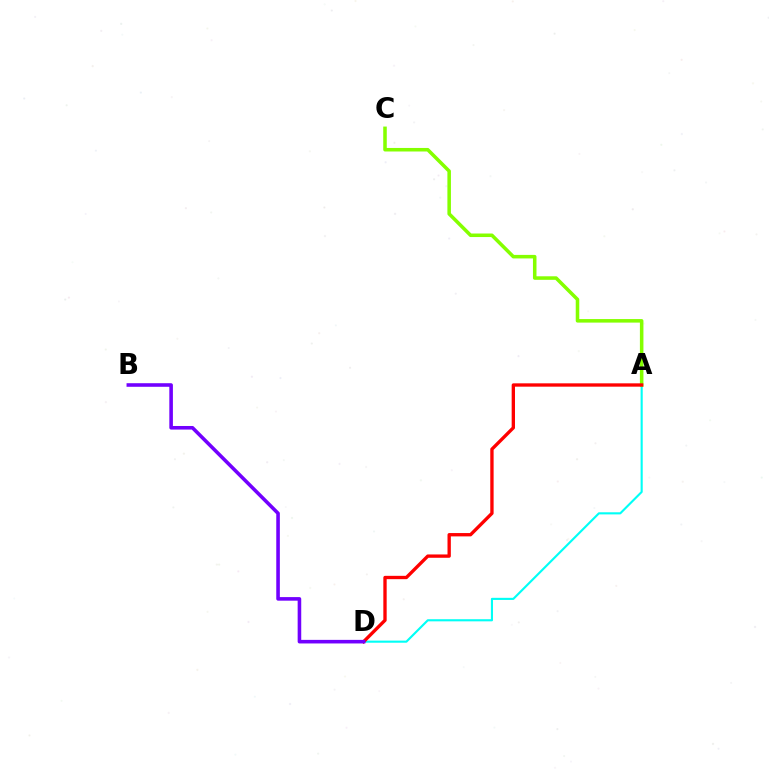{('A', 'D'): [{'color': '#00fff6', 'line_style': 'solid', 'thickness': 1.53}, {'color': '#ff0000', 'line_style': 'solid', 'thickness': 2.4}], ('A', 'C'): [{'color': '#84ff00', 'line_style': 'solid', 'thickness': 2.55}], ('B', 'D'): [{'color': '#7200ff', 'line_style': 'solid', 'thickness': 2.58}]}